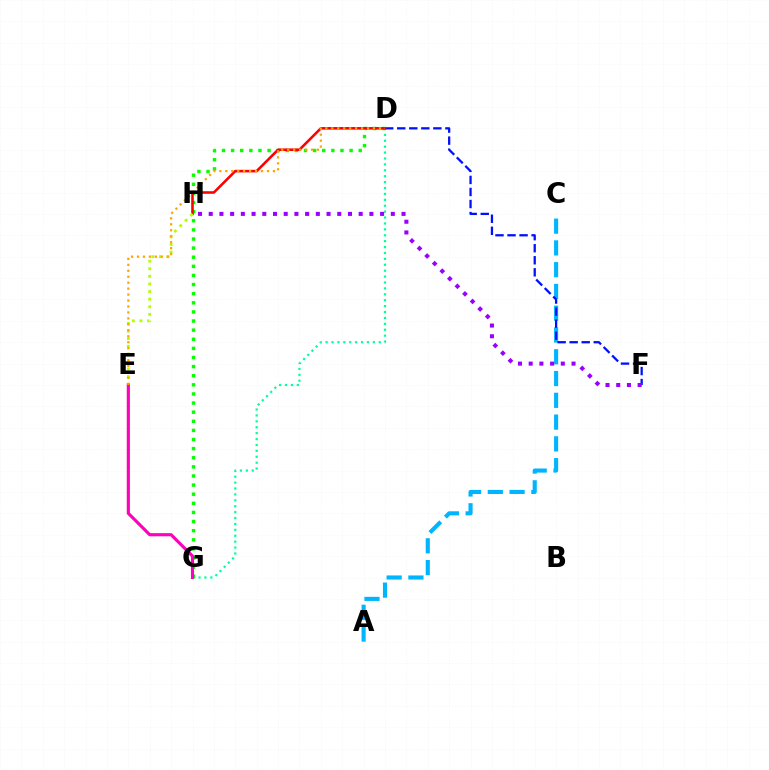{('D', 'G'): [{'color': '#00ff9d', 'line_style': 'dotted', 'thickness': 1.6}, {'color': '#08ff00', 'line_style': 'dotted', 'thickness': 2.48}], ('A', 'C'): [{'color': '#00b5ff', 'line_style': 'dashed', 'thickness': 2.96}], ('D', 'F'): [{'color': '#0010ff', 'line_style': 'dashed', 'thickness': 1.64}], ('D', 'H'): [{'color': '#ff0000', 'line_style': 'solid', 'thickness': 1.86}], ('E', 'H'): [{'color': '#b3ff00', 'line_style': 'dotted', 'thickness': 2.07}], ('E', 'G'): [{'color': '#ff00bd', 'line_style': 'solid', 'thickness': 2.27}], ('F', 'H'): [{'color': '#9b00ff', 'line_style': 'dotted', 'thickness': 2.91}], ('D', 'E'): [{'color': '#ffa500', 'line_style': 'dotted', 'thickness': 1.62}]}